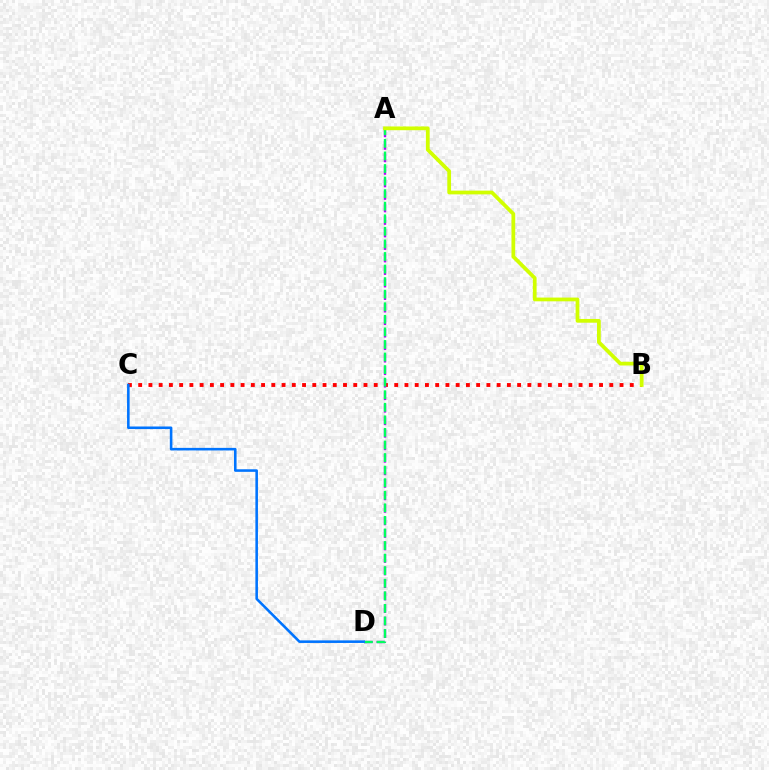{('B', 'C'): [{'color': '#ff0000', 'line_style': 'dotted', 'thickness': 2.78}], ('A', 'D'): [{'color': '#b900ff', 'line_style': 'dashed', 'thickness': 1.7}, {'color': '#00ff5c', 'line_style': 'dashed', 'thickness': 1.71}], ('C', 'D'): [{'color': '#0074ff', 'line_style': 'solid', 'thickness': 1.85}], ('A', 'B'): [{'color': '#d1ff00', 'line_style': 'solid', 'thickness': 2.7}]}